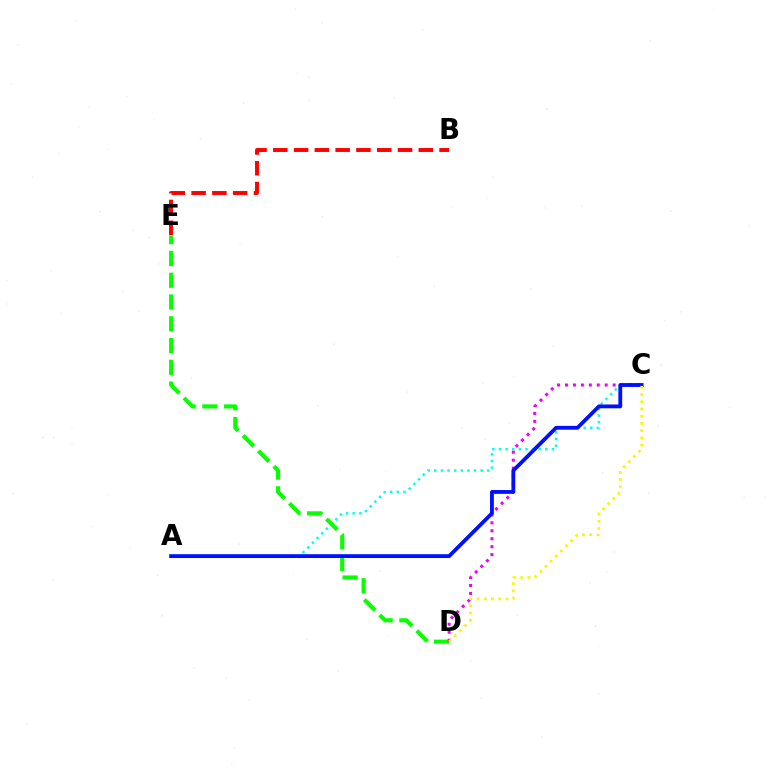{('A', 'C'): [{'color': '#00fff6', 'line_style': 'dotted', 'thickness': 1.8}, {'color': '#0010ff', 'line_style': 'solid', 'thickness': 2.75}], ('D', 'E'): [{'color': '#08ff00', 'line_style': 'dashed', 'thickness': 2.96}], ('C', 'D'): [{'color': '#ee00ff', 'line_style': 'dotted', 'thickness': 2.16}, {'color': '#fcf500', 'line_style': 'dotted', 'thickness': 1.96}], ('B', 'E'): [{'color': '#ff0000', 'line_style': 'dashed', 'thickness': 2.82}]}